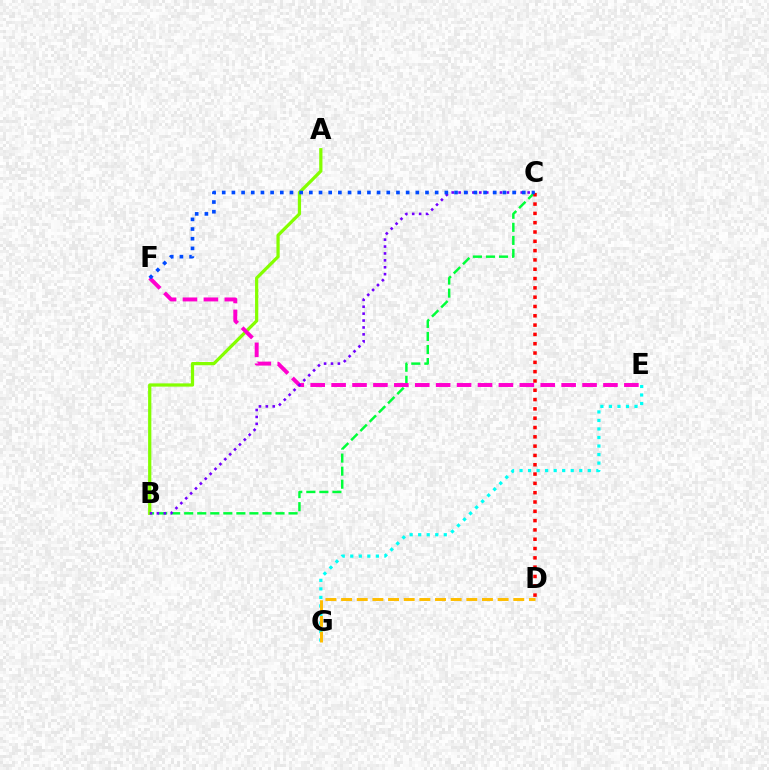{('B', 'C'): [{'color': '#00ff39', 'line_style': 'dashed', 'thickness': 1.77}, {'color': '#7200ff', 'line_style': 'dotted', 'thickness': 1.88}], ('E', 'G'): [{'color': '#00fff6', 'line_style': 'dotted', 'thickness': 2.32}], ('C', 'D'): [{'color': '#ff0000', 'line_style': 'dotted', 'thickness': 2.53}], ('A', 'B'): [{'color': '#84ff00', 'line_style': 'solid', 'thickness': 2.33}], ('D', 'G'): [{'color': '#ffbd00', 'line_style': 'dashed', 'thickness': 2.13}], ('E', 'F'): [{'color': '#ff00cf', 'line_style': 'dashed', 'thickness': 2.84}], ('C', 'F'): [{'color': '#004bff', 'line_style': 'dotted', 'thickness': 2.63}]}